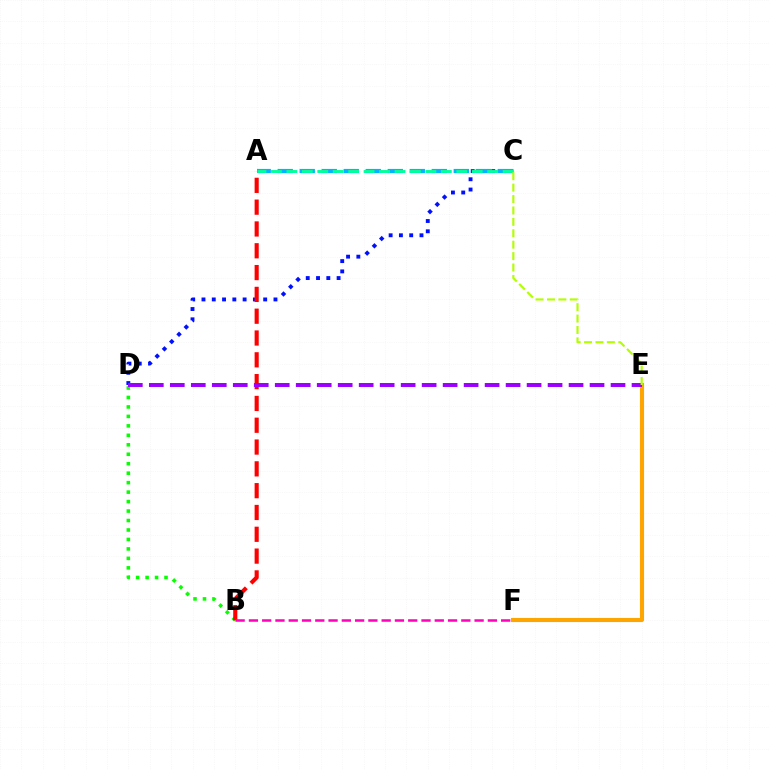{('B', 'D'): [{'color': '#08ff00', 'line_style': 'dotted', 'thickness': 2.57}], ('C', 'D'): [{'color': '#0010ff', 'line_style': 'dotted', 'thickness': 2.79}], ('A', 'B'): [{'color': '#ff0000', 'line_style': 'dashed', 'thickness': 2.96}], ('E', 'F'): [{'color': '#ffa500', 'line_style': 'solid', 'thickness': 2.94}], ('D', 'E'): [{'color': '#9b00ff', 'line_style': 'dashed', 'thickness': 2.85}], ('A', 'C'): [{'color': '#00b5ff', 'line_style': 'dashed', 'thickness': 2.99}, {'color': '#00ff9d', 'line_style': 'dashed', 'thickness': 2.1}], ('B', 'F'): [{'color': '#ff00bd', 'line_style': 'dashed', 'thickness': 1.8}], ('C', 'E'): [{'color': '#b3ff00', 'line_style': 'dashed', 'thickness': 1.55}]}